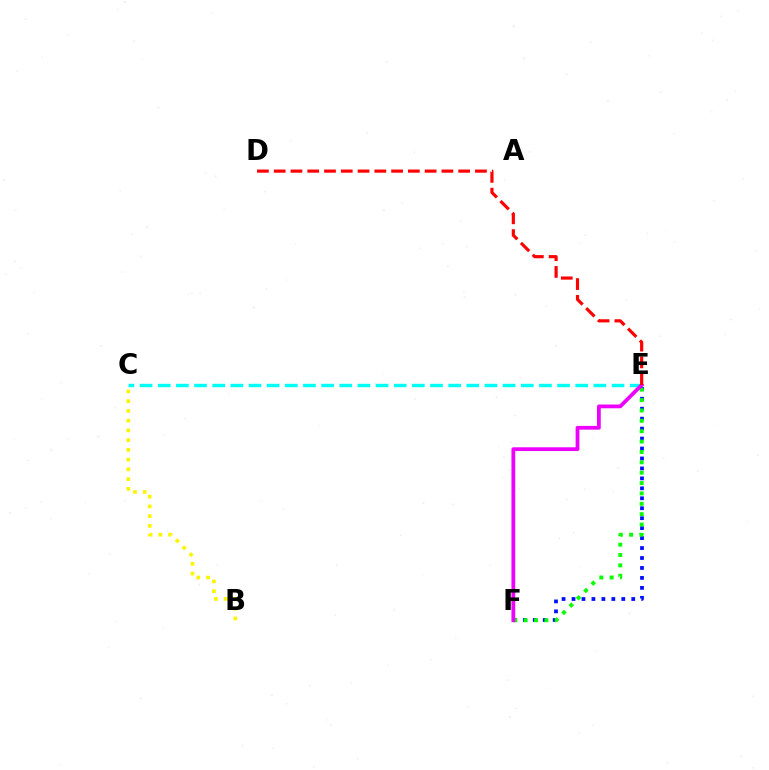{('B', 'C'): [{'color': '#fcf500', 'line_style': 'dotted', 'thickness': 2.65}], ('E', 'F'): [{'color': '#0010ff', 'line_style': 'dotted', 'thickness': 2.7}, {'color': '#08ff00', 'line_style': 'dotted', 'thickness': 2.82}, {'color': '#ee00ff', 'line_style': 'solid', 'thickness': 2.71}], ('C', 'E'): [{'color': '#00fff6', 'line_style': 'dashed', 'thickness': 2.47}], ('D', 'E'): [{'color': '#ff0000', 'line_style': 'dashed', 'thickness': 2.28}]}